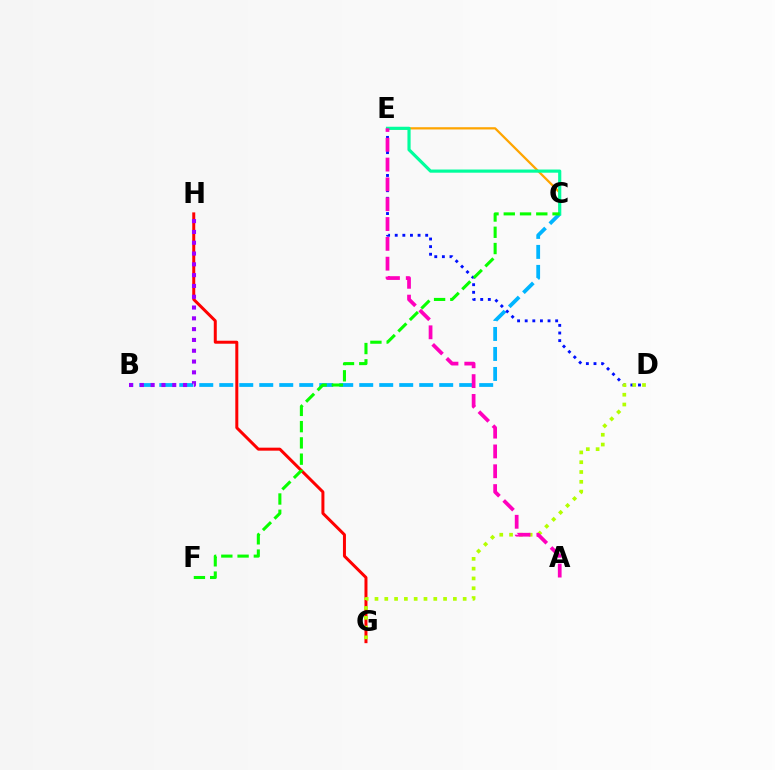{('B', 'C'): [{'color': '#00b5ff', 'line_style': 'dashed', 'thickness': 2.72}], ('C', 'E'): [{'color': '#ffa500', 'line_style': 'solid', 'thickness': 1.62}, {'color': '#00ff9d', 'line_style': 'solid', 'thickness': 2.28}], ('G', 'H'): [{'color': '#ff0000', 'line_style': 'solid', 'thickness': 2.16}], ('D', 'E'): [{'color': '#0010ff', 'line_style': 'dotted', 'thickness': 2.07}], ('D', 'G'): [{'color': '#b3ff00', 'line_style': 'dotted', 'thickness': 2.66}], ('A', 'E'): [{'color': '#ff00bd', 'line_style': 'dashed', 'thickness': 2.69}], ('B', 'H'): [{'color': '#9b00ff', 'line_style': 'dotted', 'thickness': 2.93}], ('C', 'F'): [{'color': '#08ff00', 'line_style': 'dashed', 'thickness': 2.21}]}